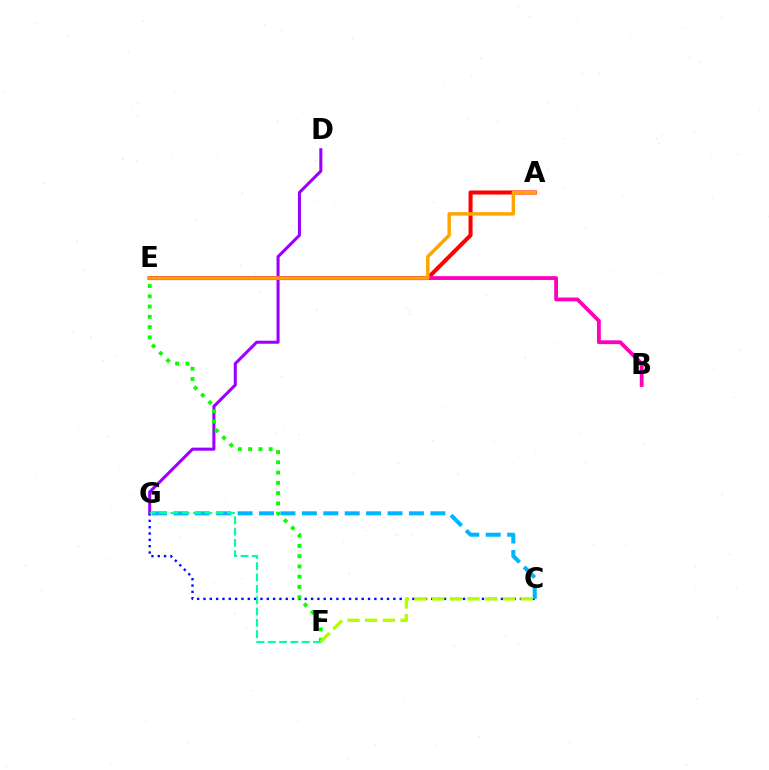{('C', 'G'): [{'color': '#0010ff', 'line_style': 'dotted', 'thickness': 1.72}, {'color': '#00b5ff', 'line_style': 'dashed', 'thickness': 2.91}], ('D', 'G'): [{'color': '#9b00ff', 'line_style': 'solid', 'thickness': 2.2}], ('A', 'E'): [{'color': '#ff0000', 'line_style': 'solid', 'thickness': 2.91}, {'color': '#ffa500', 'line_style': 'solid', 'thickness': 2.49}], ('B', 'E'): [{'color': '#ff00bd', 'line_style': 'solid', 'thickness': 2.74}], ('E', 'F'): [{'color': '#08ff00', 'line_style': 'dotted', 'thickness': 2.79}], ('F', 'G'): [{'color': '#00ff9d', 'line_style': 'dashed', 'thickness': 1.54}], ('C', 'F'): [{'color': '#b3ff00', 'line_style': 'dashed', 'thickness': 2.4}]}